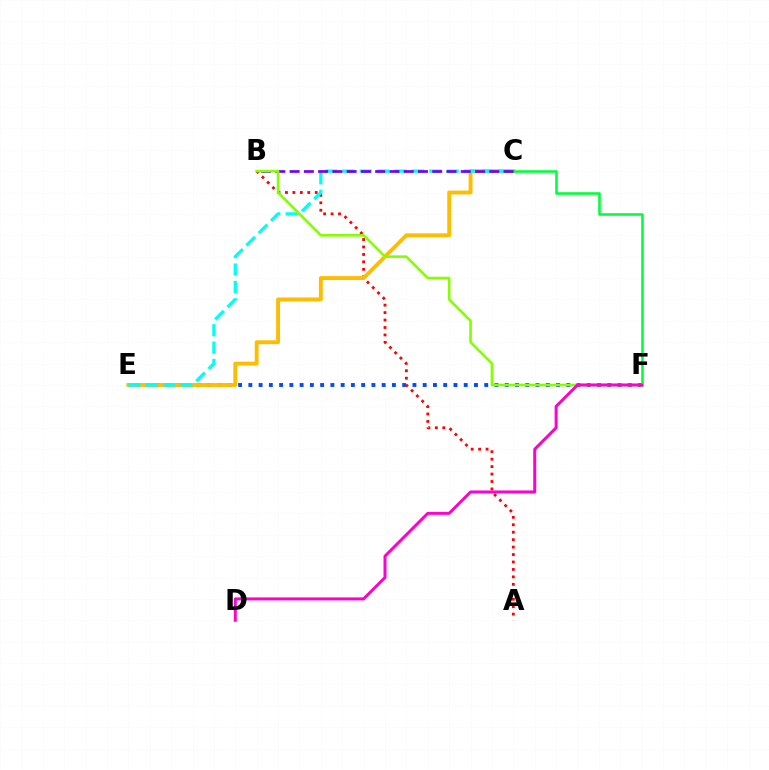{('E', 'F'): [{'color': '#004bff', 'line_style': 'dotted', 'thickness': 2.79}], ('A', 'B'): [{'color': '#ff0000', 'line_style': 'dotted', 'thickness': 2.02}], ('C', 'E'): [{'color': '#ffbd00', 'line_style': 'solid', 'thickness': 2.8}, {'color': '#00fff6', 'line_style': 'dashed', 'thickness': 2.36}], ('C', 'F'): [{'color': '#00ff39', 'line_style': 'solid', 'thickness': 1.86}], ('B', 'C'): [{'color': '#7200ff', 'line_style': 'dashed', 'thickness': 1.94}], ('B', 'F'): [{'color': '#84ff00', 'line_style': 'solid', 'thickness': 1.88}], ('D', 'F'): [{'color': '#ff00cf', 'line_style': 'solid', 'thickness': 2.15}]}